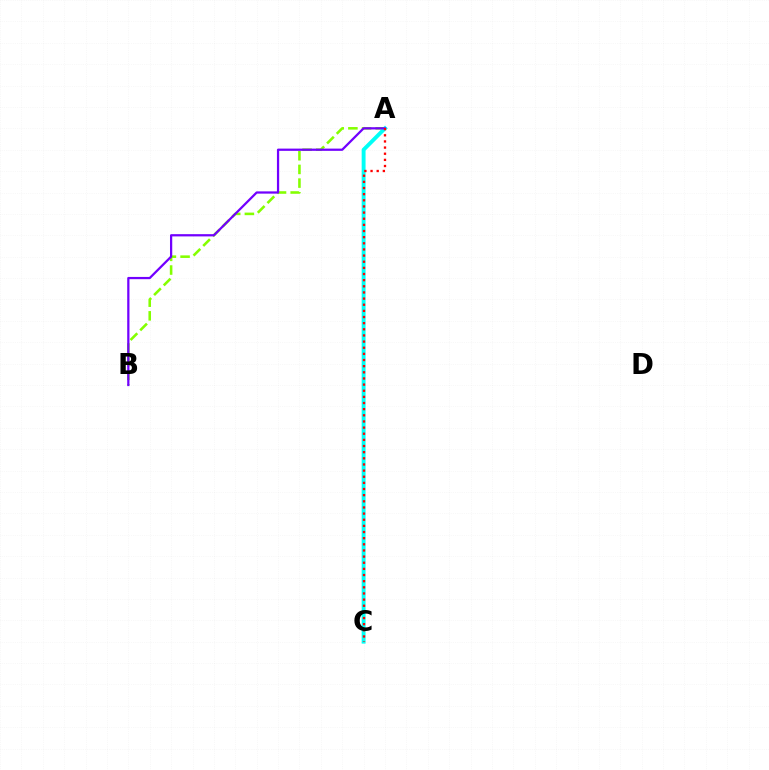{('A', 'B'): [{'color': '#84ff00', 'line_style': 'dashed', 'thickness': 1.86}, {'color': '#7200ff', 'line_style': 'solid', 'thickness': 1.62}], ('A', 'C'): [{'color': '#00fff6', 'line_style': 'solid', 'thickness': 2.8}, {'color': '#ff0000', 'line_style': 'dotted', 'thickness': 1.67}]}